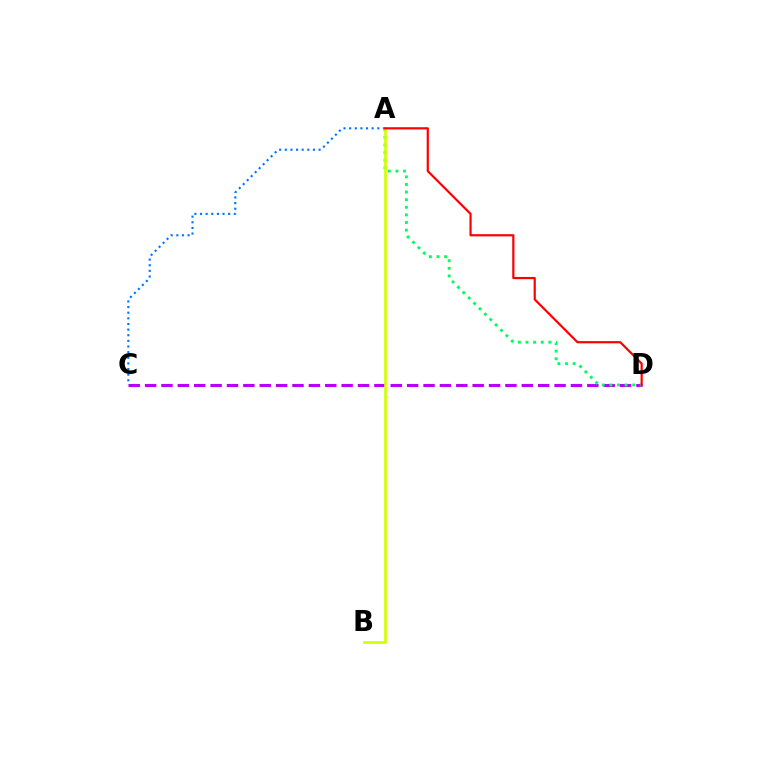{('C', 'D'): [{'color': '#b900ff', 'line_style': 'dashed', 'thickness': 2.23}], ('A', 'C'): [{'color': '#0074ff', 'line_style': 'dotted', 'thickness': 1.53}], ('A', 'D'): [{'color': '#00ff5c', 'line_style': 'dotted', 'thickness': 2.07}, {'color': '#ff0000', 'line_style': 'solid', 'thickness': 1.59}], ('A', 'B'): [{'color': '#d1ff00', 'line_style': 'solid', 'thickness': 1.93}]}